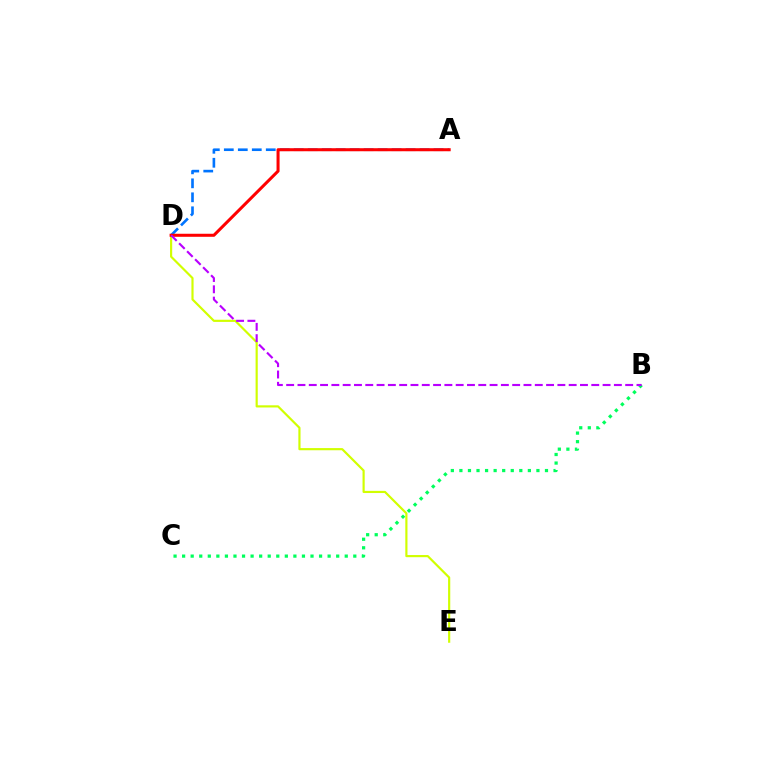{('A', 'D'): [{'color': '#0074ff', 'line_style': 'dashed', 'thickness': 1.9}, {'color': '#ff0000', 'line_style': 'solid', 'thickness': 2.19}], ('D', 'E'): [{'color': '#d1ff00', 'line_style': 'solid', 'thickness': 1.56}], ('B', 'C'): [{'color': '#00ff5c', 'line_style': 'dotted', 'thickness': 2.33}], ('B', 'D'): [{'color': '#b900ff', 'line_style': 'dashed', 'thickness': 1.54}]}